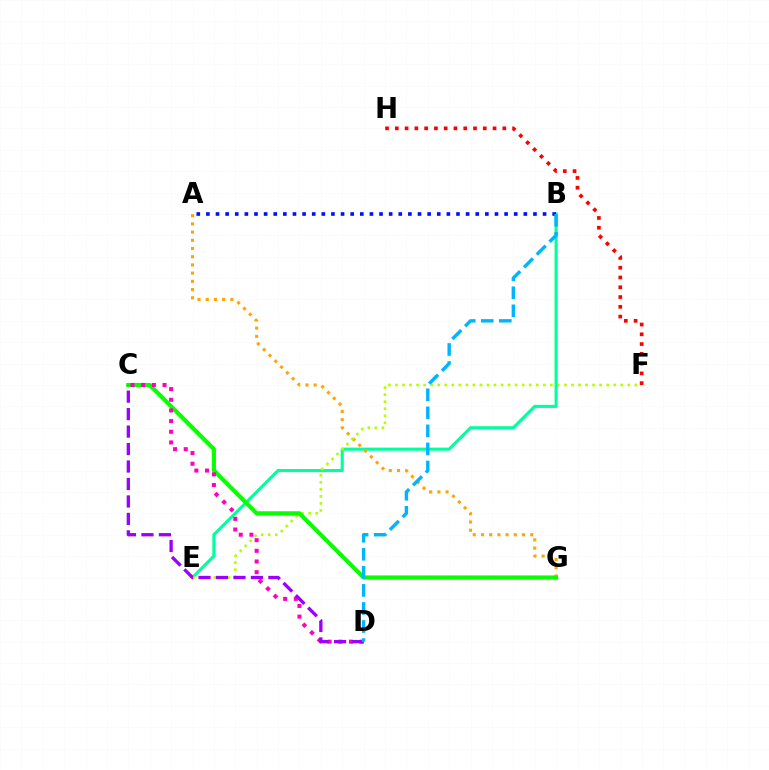{('F', 'H'): [{'color': '#ff0000', 'line_style': 'dotted', 'thickness': 2.66}], ('B', 'E'): [{'color': '#00ff9d', 'line_style': 'solid', 'thickness': 2.24}], ('A', 'B'): [{'color': '#0010ff', 'line_style': 'dotted', 'thickness': 2.61}], ('A', 'G'): [{'color': '#ffa500', 'line_style': 'dotted', 'thickness': 2.23}], ('E', 'F'): [{'color': '#b3ff00', 'line_style': 'dotted', 'thickness': 1.91}], ('C', 'G'): [{'color': '#08ff00', 'line_style': 'solid', 'thickness': 2.98}], ('C', 'D'): [{'color': '#ff00bd', 'line_style': 'dotted', 'thickness': 2.9}, {'color': '#9b00ff', 'line_style': 'dashed', 'thickness': 2.37}], ('B', 'D'): [{'color': '#00b5ff', 'line_style': 'dashed', 'thickness': 2.45}]}